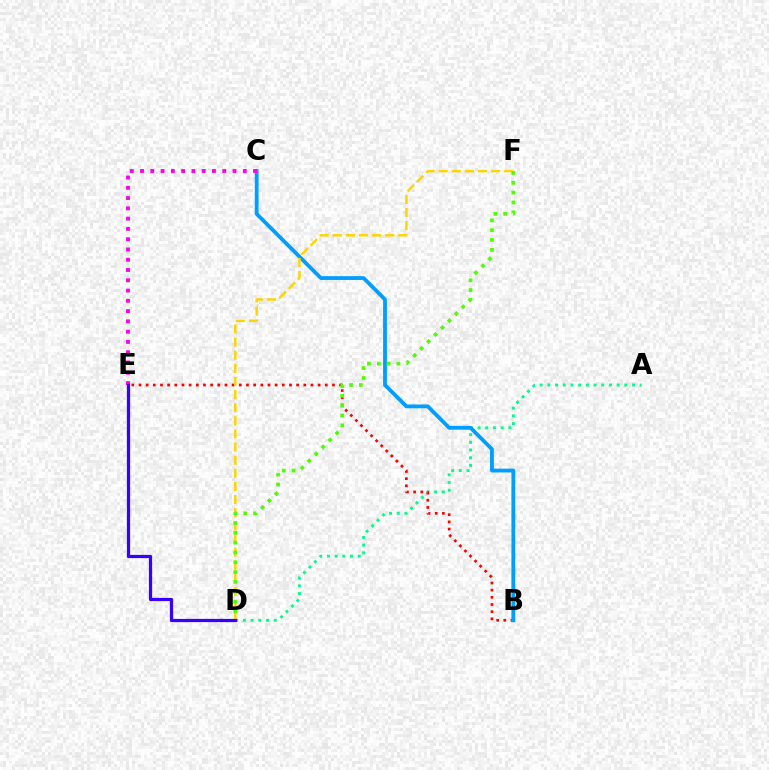{('A', 'D'): [{'color': '#00ff86', 'line_style': 'dotted', 'thickness': 2.09}], ('B', 'E'): [{'color': '#ff0000', 'line_style': 'dotted', 'thickness': 1.95}], ('B', 'C'): [{'color': '#009eff', 'line_style': 'solid', 'thickness': 2.75}], ('C', 'E'): [{'color': '#ff00ed', 'line_style': 'dotted', 'thickness': 2.79}], ('D', 'F'): [{'color': '#ffd500', 'line_style': 'dashed', 'thickness': 1.78}, {'color': '#4fff00', 'line_style': 'dotted', 'thickness': 2.67}], ('D', 'E'): [{'color': '#3700ff', 'line_style': 'solid', 'thickness': 2.33}]}